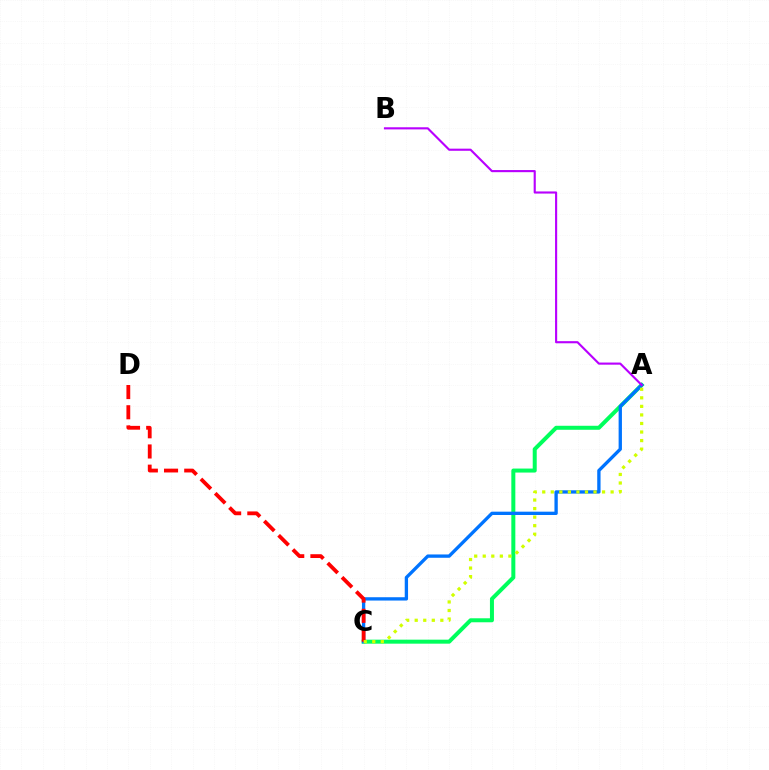{('A', 'C'): [{'color': '#00ff5c', 'line_style': 'solid', 'thickness': 2.88}, {'color': '#0074ff', 'line_style': 'solid', 'thickness': 2.39}, {'color': '#d1ff00', 'line_style': 'dotted', 'thickness': 2.32}], ('C', 'D'): [{'color': '#ff0000', 'line_style': 'dashed', 'thickness': 2.74}], ('A', 'B'): [{'color': '#b900ff', 'line_style': 'solid', 'thickness': 1.53}]}